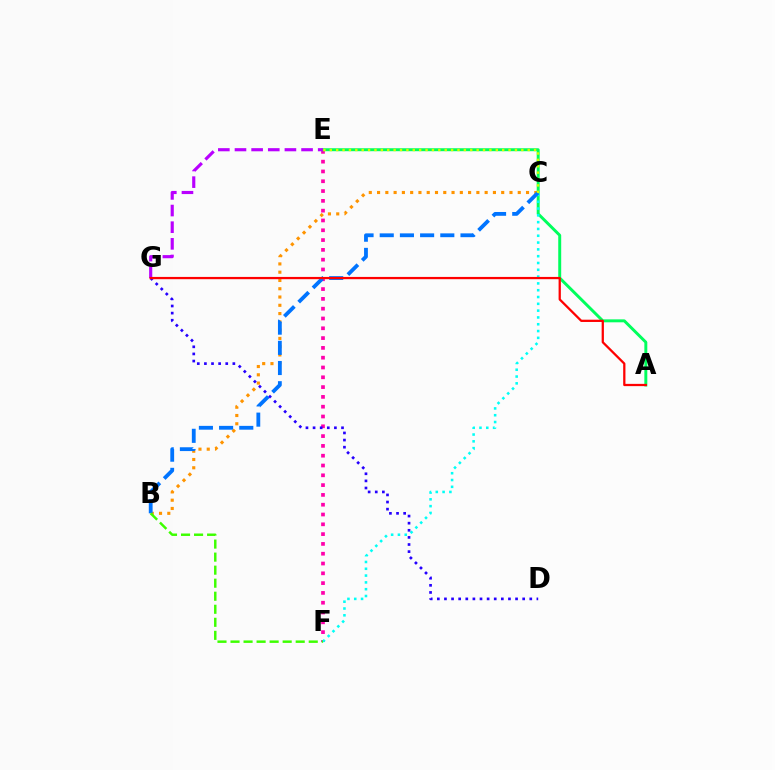{('E', 'F'): [{'color': '#ff00ac', 'line_style': 'dotted', 'thickness': 2.66}], ('A', 'E'): [{'color': '#00ff5c', 'line_style': 'solid', 'thickness': 2.12}], ('E', 'G'): [{'color': '#b900ff', 'line_style': 'dashed', 'thickness': 2.26}], ('B', 'C'): [{'color': '#ff9400', 'line_style': 'dotted', 'thickness': 2.25}, {'color': '#0074ff', 'line_style': 'dashed', 'thickness': 2.74}], ('C', 'F'): [{'color': '#00fff6', 'line_style': 'dotted', 'thickness': 1.85}], ('D', 'G'): [{'color': '#2500ff', 'line_style': 'dotted', 'thickness': 1.93}], ('B', 'F'): [{'color': '#3dff00', 'line_style': 'dashed', 'thickness': 1.77}], ('C', 'E'): [{'color': '#d1ff00', 'line_style': 'dotted', 'thickness': 1.73}], ('A', 'G'): [{'color': '#ff0000', 'line_style': 'solid', 'thickness': 1.63}]}